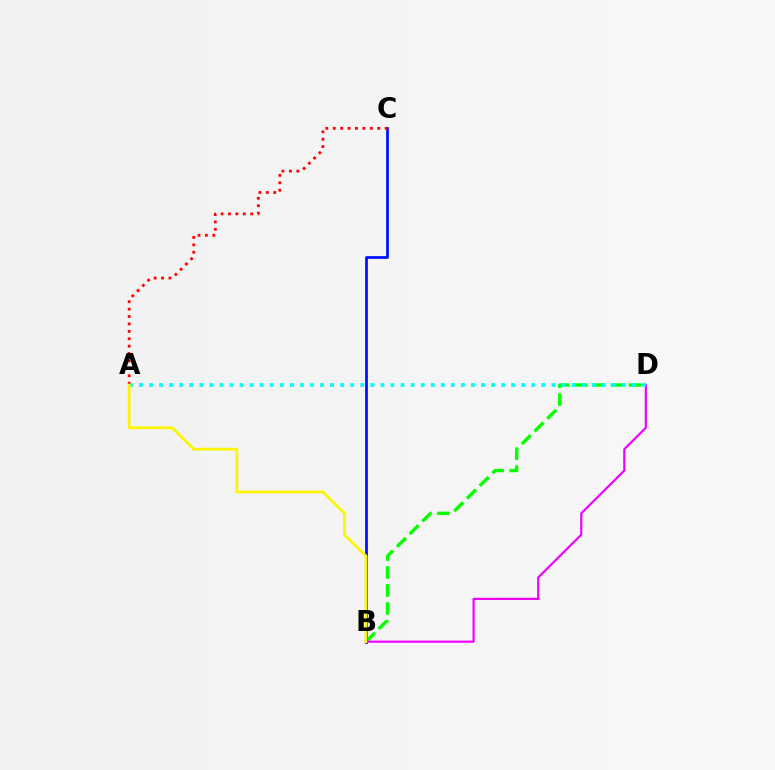{('B', 'D'): [{'color': '#08ff00', 'line_style': 'dashed', 'thickness': 2.44}, {'color': '#ee00ff', 'line_style': 'solid', 'thickness': 1.57}], ('A', 'D'): [{'color': '#00fff6', 'line_style': 'dotted', 'thickness': 2.73}], ('B', 'C'): [{'color': '#0010ff', 'line_style': 'solid', 'thickness': 1.98}], ('A', 'C'): [{'color': '#ff0000', 'line_style': 'dotted', 'thickness': 2.01}], ('A', 'B'): [{'color': '#fcf500', 'line_style': 'solid', 'thickness': 1.99}]}